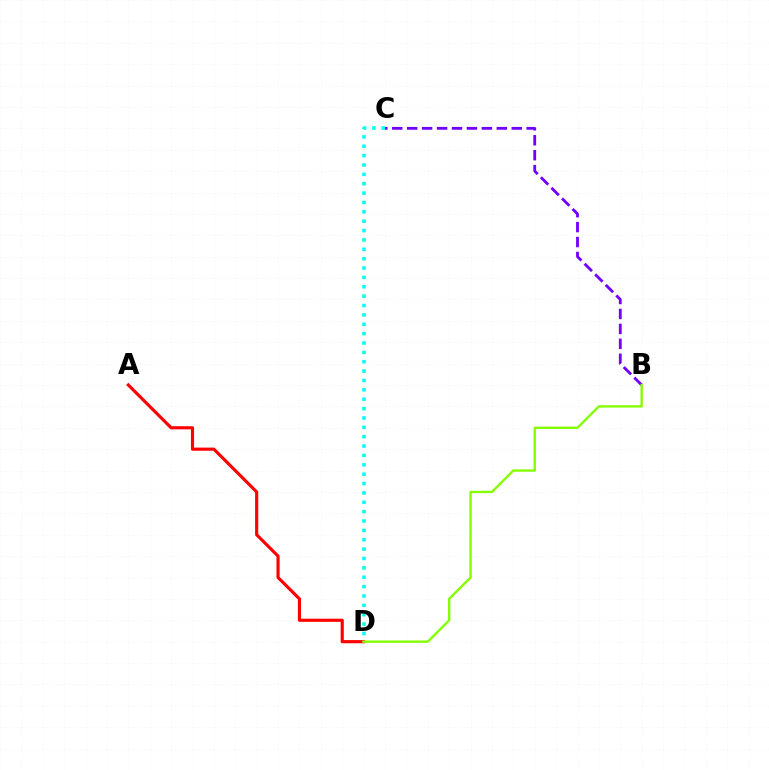{('B', 'C'): [{'color': '#7200ff', 'line_style': 'dashed', 'thickness': 2.03}], ('A', 'D'): [{'color': '#ff0000', 'line_style': 'solid', 'thickness': 2.26}], ('C', 'D'): [{'color': '#00fff6', 'line_style': 'dotted', 'thickness': 2.55}], ('B', 'D'): [{'color': '#84ff00', 'line_style': 'solid', 'thickness': 1.71}]}